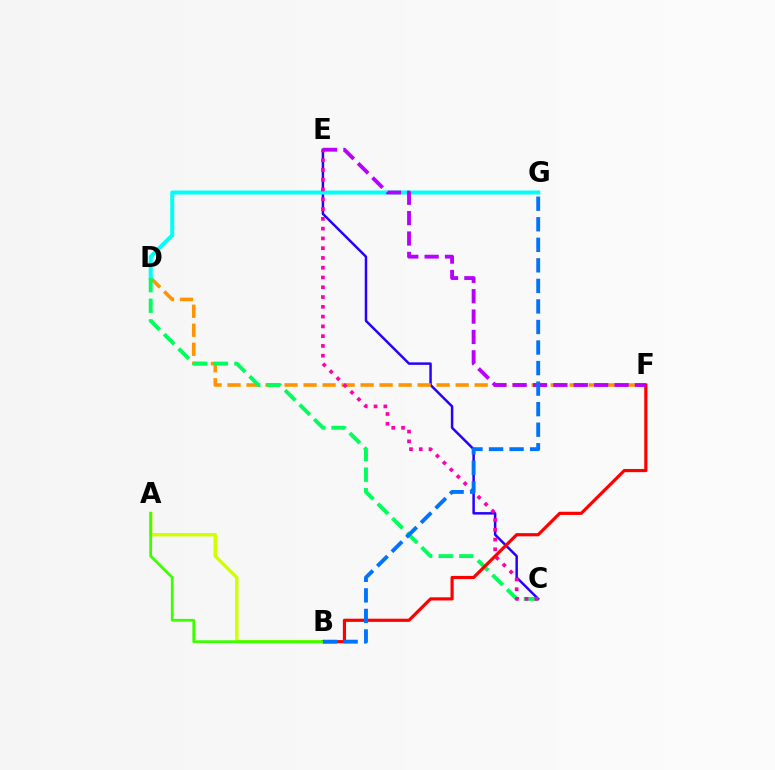{('C', 'E'): [{'color': '#2500ff', 'line_style': 'solid', 'thickness': 1.78}, {'color': '#ff00ac', 'line_style': 'dotted', 'thickness': 2.66}], ('D', 'F'): [{'color': '#ff9400', 'line_style': 'dashed', 'thickness': 2.58}], ('D', 'G'): [{'color': '#00fff6', 'line_style': 'solid', 'thickness': 2.87}], ('C', 'D'): [{'color': '#00ff5c', 'line_style': 'dashed', 'thickness': 2.8}], ('A', 'B'): [{'color': '#d1ff00', 'line_style': 'solid', 'thickness': 2.47}, {'color': '#3dff00', 'line_style': 'solid', 'thickness': 1.99}], ('B', 'F'): [{'color': '#ff0000', 'line_style': 'solid', 'thickness': 2.29}], ('E', 'F'): [{'color': '#b900ff', 'line_style': 'dashed', 'thickness': 2.77}], ('B', 'G'): [{'color': '#0074ff', 'line_style': 'dashed', 'thickness': 2.79}]}